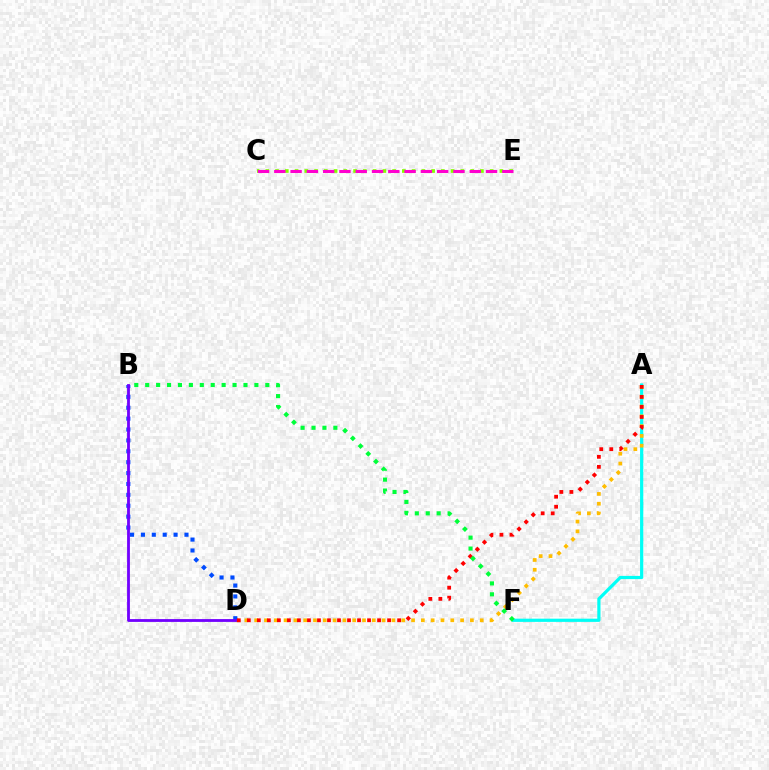{('A', 'F'): [{'color': '#00fff6', 'line_style': 'solid', 'thickness': 2.31}], ('A', 'D'): [{'color': '#ffbd00', 'line_style': 'dotted', 'thickness': 2.66}, {'color': '#ff0000', 'line_style': 'dotted', 'thickness': 2.72}], ('B', 'D'): [{'color': '#004bff', 'line_style': 'dotted', 'thickness': 2.96}, {'color': '#7200ff', 'line_style': 'solid', 'thickness': 2.02}], ('C', 'E'): [{'color': '#84ff00', 'line_style': 'dotted', 'thickness': 2.65}, {'color': '#ff00cf', 'line_style': 'dashed', 'thickness': 2.21}], ('B', 'F'): [{'color': '#00ff39', 'line_style': 'dotted', 'thickness': 2.97}]}